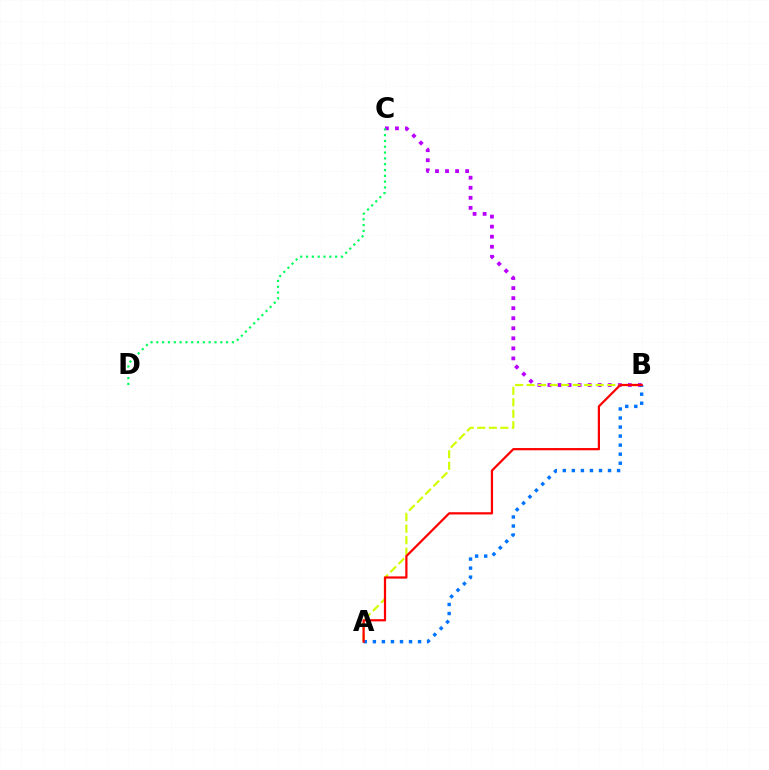{('B', 'C'): [{'color': '#b900ff', 'line_style': 'dotted', 'thickness': 2.73}], ('A', 'B'): [{'color': '#d1ff00', 'line_style': 'dashed', 'thickness': 1.56}, {'color': '#0074ff', 'line_style': 'dotted', 'thickness': 2.46}, {'color': '#ff0000', 'line_style': 'solid', 'thickness': 1.6}], ('C', 'D'): [{'color': '#00ff5c', 'line_style': 'dotted', 'thickness': 1.58}]}